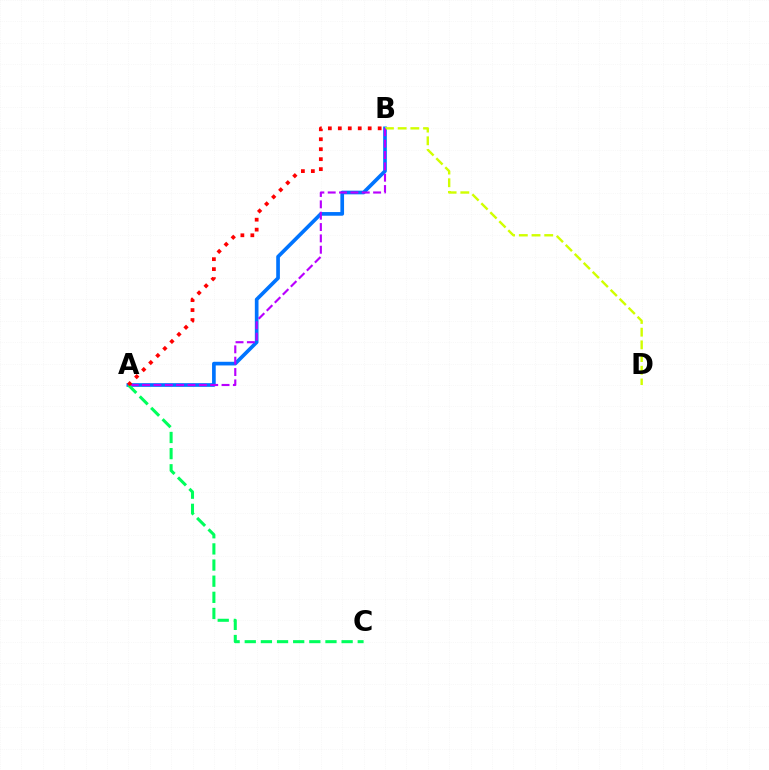{('A', 'B'): [{'color': '#0074ff', 'line_style': 'solid', 'thickness': 2.64}, {'color': '#b900ff', 'line_style': 'dashed', 'thickness': 1.54}, {'color': '#ff0000', 'line_style': 'dotted', 'thickness': 2.71}], ('B', 'D'): [{'color': '#d1ff00', 'line_style': 'dashed', 'thickness': 1.73}], ('A', 'C'): [{'color': '#00ff5c', 'line_style': 'dashed', 'thickness': 2.19}]}